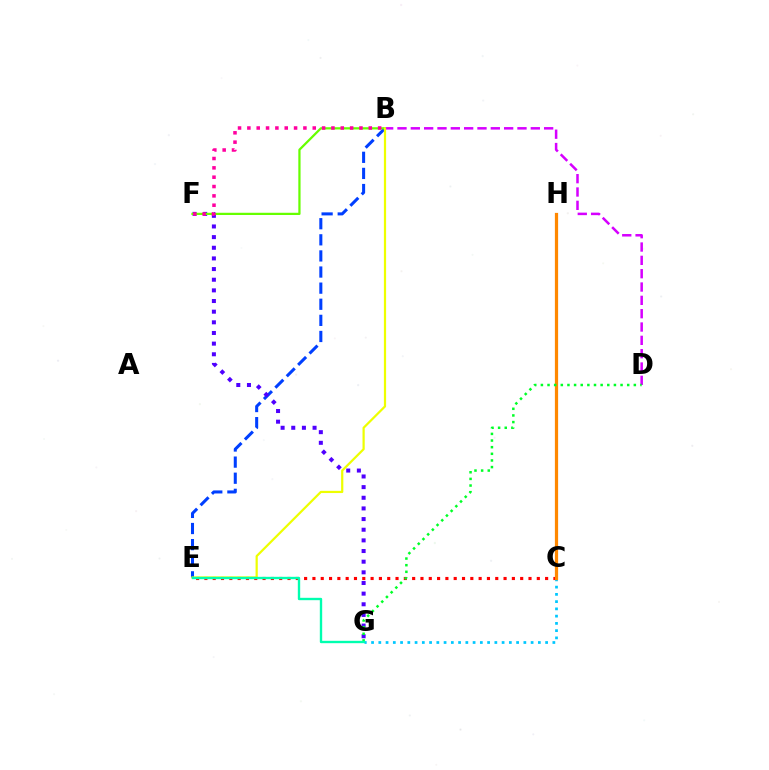{('C', 'E'): [{'color': '#ff0000', 'line_style': 'dotted', 'thickness': 2.26}], ('C', 'G'): [{'color': '#00c7ff', 'line_style': 'dotted', 'thickness': 1.97}], ('B', 'E'): [{'color': '#003fff', 'line_style': 'dashed', 'thickness': 2.19}, {'color': '#eeff00', 'line_style': 'solid', 'thickness': 1.6}], ('F', 'G'): [{'color': '#4f00ff', 'line_style': 'dotted', 'thickness': 2.89}], ('B', 'F'): [{'color': '#66ff00', 'line_style': 'solid', 'thickness': 1.61}, {'color': '#ff00a0', 'line_style': 'dotted', 'thickness': 2.54}], ('B', 'D'): [{'color': '#d600ff', 'line_style': 'dashed', 'thickness': 1.81}], ('C', 'H'): [{'color': '#ff8800', 'line_style': 'solid', 'thickness': 2.32}], ('D', 'G'): [{'color': '#00ff27', 'line_style': 'dotted', 'thickness': 1.8}], ('E', 'G'): [{'color': '#00ffaf', 'line_style': 'solid', 'thickness': 1.71}]}